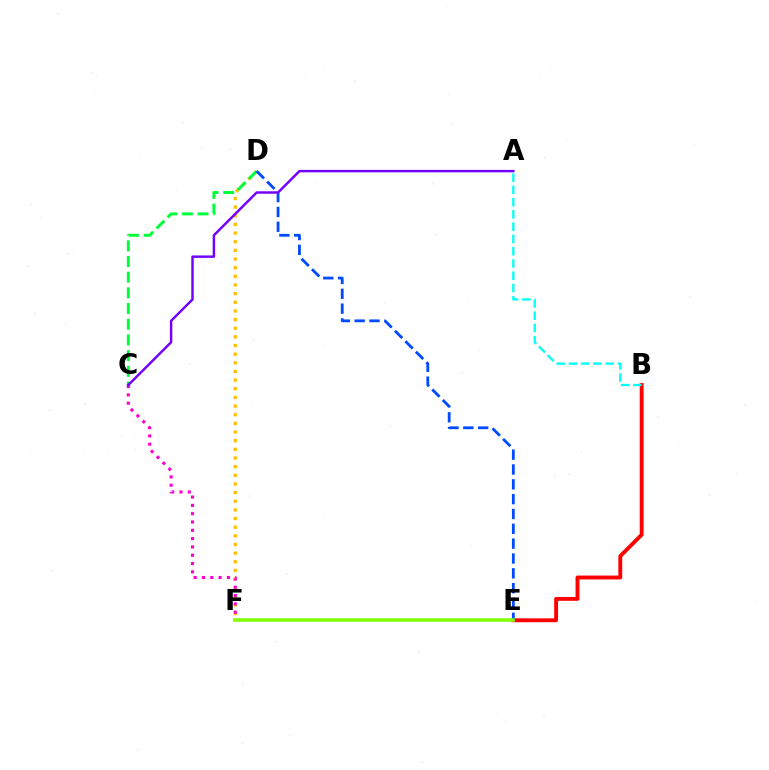{('D', 'F'): [{'color': '#ffbd00', 'line_style': 'dotted', 'thickness': 2.35}], ('C', 'F'): [{'color': '#ff00cf', 'line_style': 'dotted', 'thickness': 2.26}], ('B', 'E'): [{'color': '#ff0000', 'line_style': 'solid', 'thickness': 2.8}], ('C', 'D'): [{'color': '#00ff39', 'line_style': 'dashed', 'thickness': 2.13}], ('D', 'E'): [{'color': '#004bff', 'line_style': 'dashed', 'thickness': 2.02}], ('A', 'B'): [{'color': '#00fff6', 'line_style': 'dashed', 'thickness': 1.67}], ('A', 'C'): [{'color': '#7200ff', 'line_style': 'solid', 'thickness': 1.76}], ('E', 'F'): [{'color': '#84ff00', 'line_style': 'solid', 'thickness': 2.56}]}